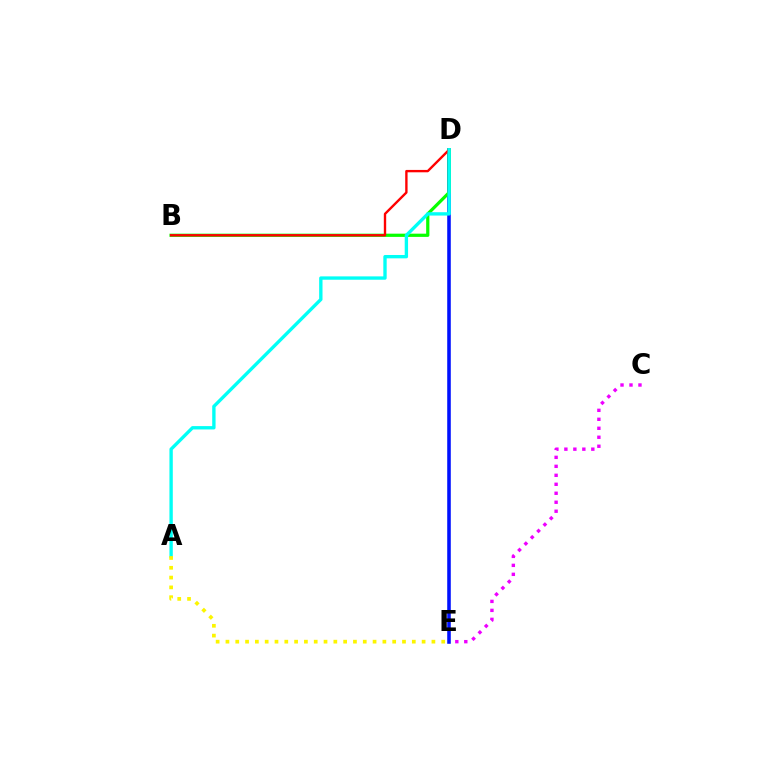{('C', 'E'): [{'color': '#ee00ff', 'line_style': 'dotted', 'thickness': 2.44}], ('D', 'E'): [{'color': '#0010ff', 'line_style': 'solid', 'thickness': 2.57}], ('B', 'D'): [{'color': '#08ff00', 'line_style': 'solid', 'thickness': 2.32}, {'color': '#ff0000', 'line_style': 'solid', 'thickness': 1.71}], ('A', 'D'): [{'color': '#00fff6', 'line_style': 'solid', 'thickness': 2.41}], ('A', 'E'): [{'color': '#fcf500', 'line_style': 'dotted', 'thickness': 2.66}]}